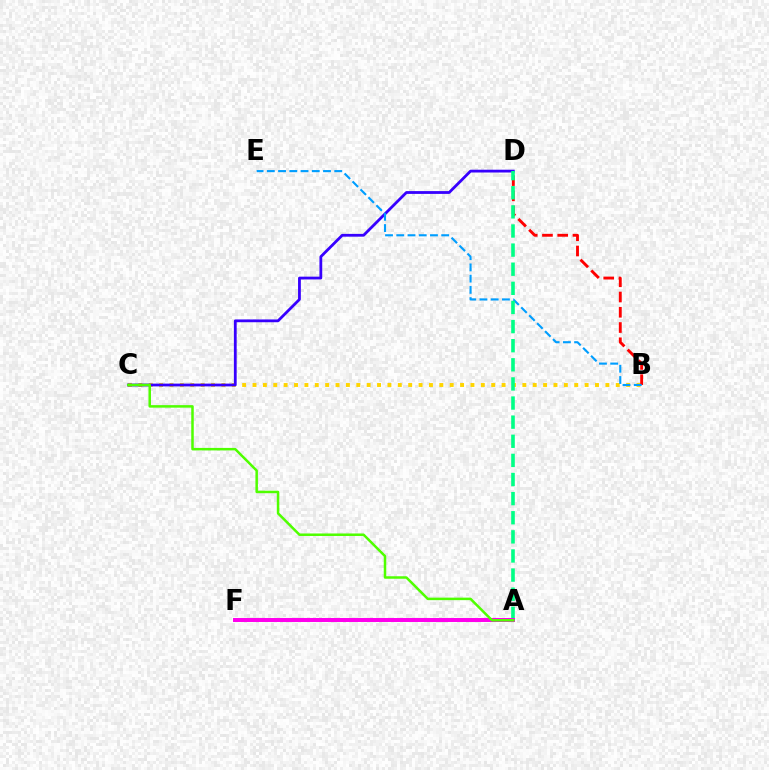{('B', 'C'): [{'color': '#ffd500', 'line_style': 'dotted', 'thickness': 2.82}], ('B', 'D'): [{'color': '#ff0000', 'line_style': 'dashed', 'thickness': 2.07}], ('C', 'D'): [{'color': '#3700ff', 'line_style': 'solid', 'thickness': 2.01}], ('B', 'E'): [{'color': '#009eff', 'line_style': 'dashed', 'thickness': 1.53}], ('A', 'D'): [{'color': '#00ff86', 'line_style': 'dashed', 'thickness': 2.6}], ('A', 'F'): [{'color': '#ff00ed', 'line_style': 'solid', 'thickness': 2.86}], ('A', 'C'): [{'color': '#4fff00', 'line_style': 'solid', 'thickness': 1.81}]}